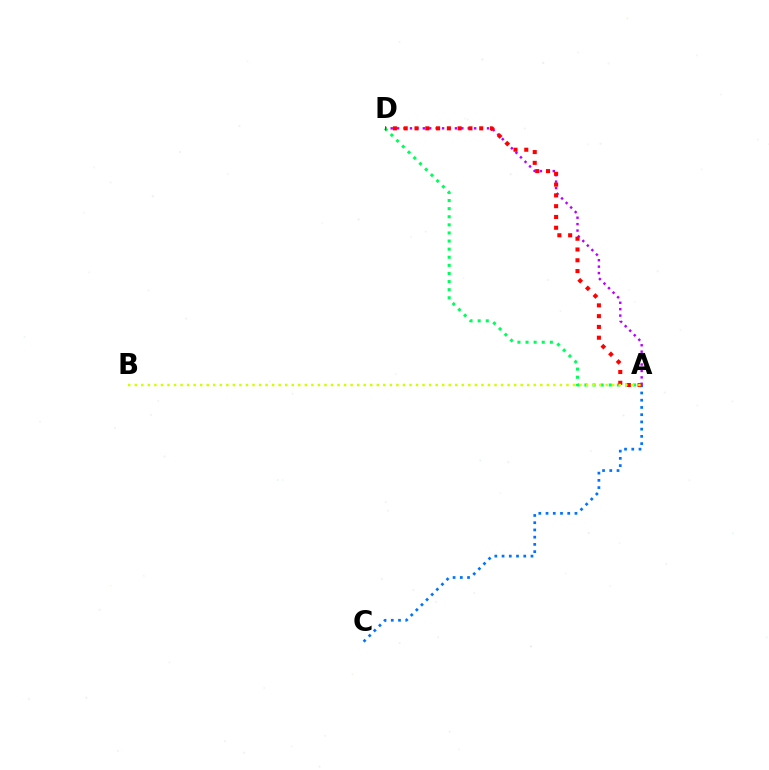{('A', 'D'): [{'color': '#b900ff', 'line_style': 'dotted', 'thickness': 1.74}, {'color': '#00ff5c', 'line_style': 'dotted', 'thickness': 2.2}, {'color': '#ff0000', 'line_style': 'dotted', 'thickness': 2.93}], ('A', 'C'): [{'color': '#0074ff', 'line_style': 'dotted', 'thickness': 1.96}], ('A', 'B'): [{'color': '#d1ff00', 'line_style': 'dotted', 'thickness': 1.78}]}